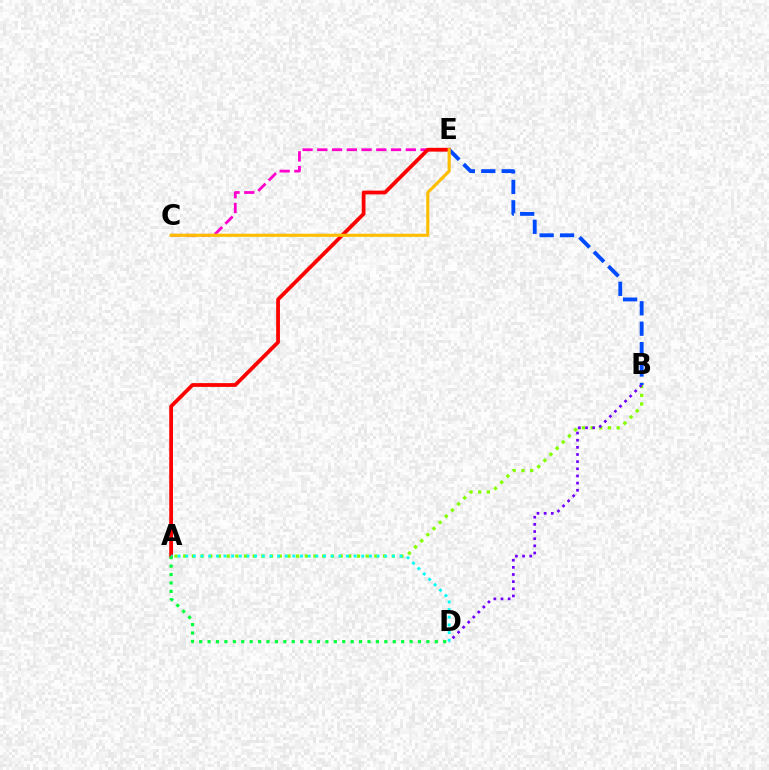{('C', 'E'): [{'color': '#ff00cf', 'line_style': 'dashed', 'thickness': 2.0}, {'color': '#ffbd00', 'line_style': 'solid', 'thickness': 2.24}], ('A', 'B'): [{'color': '#84ff00', 'line_style': 'dotted', 'thickness': 2.36}], ('B', 'D'): [{'color': '#7200ff', 'line_style': 'dotted', 'thickness': 1.94}], ('A', 'E'): [{'color': '#ff0000', 'line_style': 'solid', 'thickness': 2.71}], ('A', 'D'): [{'color': '#00fff6', 'line_style': 'dotted', 'thickness': 2.08}, {'color': '#00ff39', 'line_style': 'dotted', 'thickness': 2.29}], ('B', 'E'): [{'color': '#004bff', 'line_style': 'dashed', 'thickness': 2.77}]}